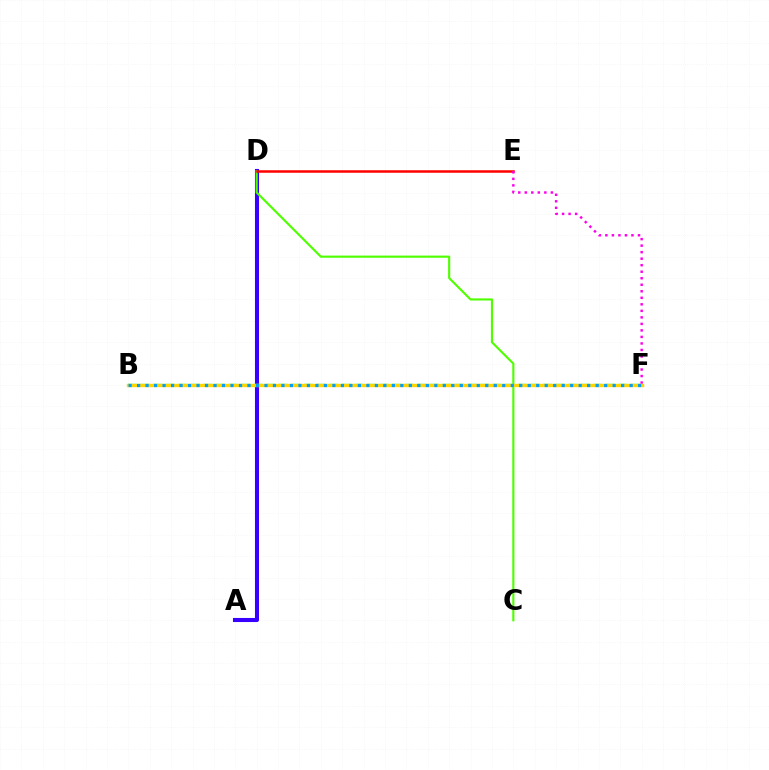{('A', 'D'): [{'color': '#3700ff', 'line_style': 'solid', 'thickness': 2.94}], ('C', 'D'): [{'color': '#4fff00', 'line_style': 'solid', 'thickness': 1.54}], ('B', 'F'): [{'color': '#00ff86', 'line_style': 'dashed', 'thickness': 1.71}, {'color': '#ffd500', 'line_style': 'solid', 'thickness': 2.41}, {'color': '#009eff', 'line_style': 'dotted', 'thickness': 2.31}], ('D', 'E'): [{'color': '#ff0000', 'line_style': 'solid', 'thickness': 1.81}], ('E', 'F'): [{'color': '#ff00ed', 'line_style': 'dotted', 'thickness': 1.77}]}